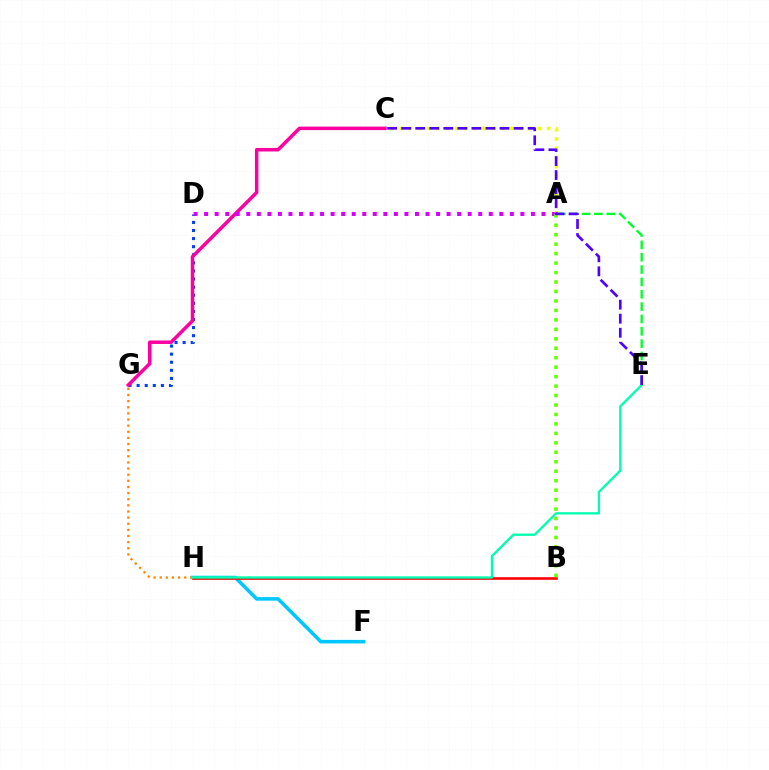{('D', 'G'): [{'color': '#003fff', 'line_style': 'dotted', 'thickness': 2.2}], ('C', 'G'): [{'color': '#ff00a0', 'line_style': 'solid', 'thickness': 2.51}], ('A', 'D'): [{'color': '#d600ff', 'line_style': 'dotted', 'thickness': 2.86}], ('F', 'H'): [{'color': '#00c7ff', 'line_style': 'solid', 'thickness': 2.56}], ('B', 'H'): [{'color': '#ff0000', 'line_style': 'solid', 'thickness': 1.87}], ('A', 'C'): [{'color': '#eeff00', 'line_style': 'dotted', 'thickness': 2.5}], ('A', 'E'): [{'color': '#00ff27', 'line_style': 'dashed', 'thickness': 1.68}], ('G', 'H'): [{'color': '#ff8800', 'line_style': 'dotted', 'thickness': 1.67}], ('A', 'B'): [{'color': '#66ff00', 'line_style': 'dotted', 'thickness': 2.57}], ('E', 'H'): [{'color': '#00ffaf', 'line_style': 'solid', 'thickness': 1.68}], ('C', 'E'): [{'color': '#4f00ff', 'line_style': 'dashed', 'thickness': 1.91}]}